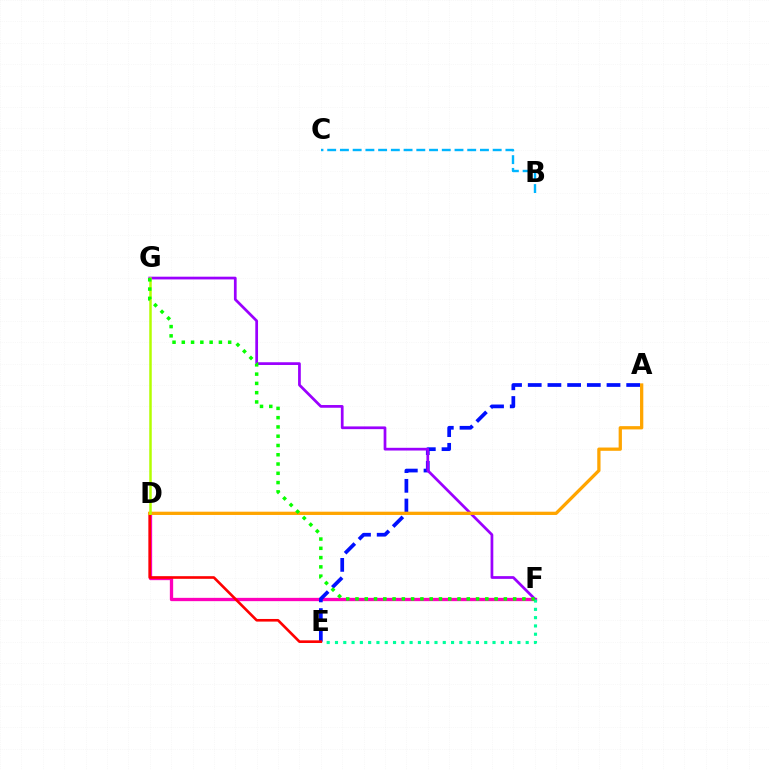{('D', 'F'): [{'color': '#ff00bd', 'line_style': 'solid', 'thickness': 2.38}], ('A', 'E'): [{'color': '#0010ff', 'line_style': 'dashed', 'thickness': 2.68}], ('F', 'G'): [{'color': '#9b00ff', 'line_style': 'solid', 'thickness': 1.96}, {'color': '#08ff00', 'line_style': 'dotted', 'thickness': 2.52}], ('D', 'E'): [{'color': '#ff0000', 'line_style': 'solid', 'thickness': 1.89}], ('E', 'F'): [{'color': '#00ff9d', 'line_style': 'dotted', 'thickness': 2.25}], ('A', 'D'): [{'color': '#ffa500', 'line_style': 'solid', 'thickness': 2.36}], ('B', 'C'): [{'color': '#00b5ff', 'line_style': 'dashed', 'thickness': 1.73}], ('D', 'G'): [{'color': '#b3ff00', 'line_style': 'solid', 'thickness': 1.8}]}